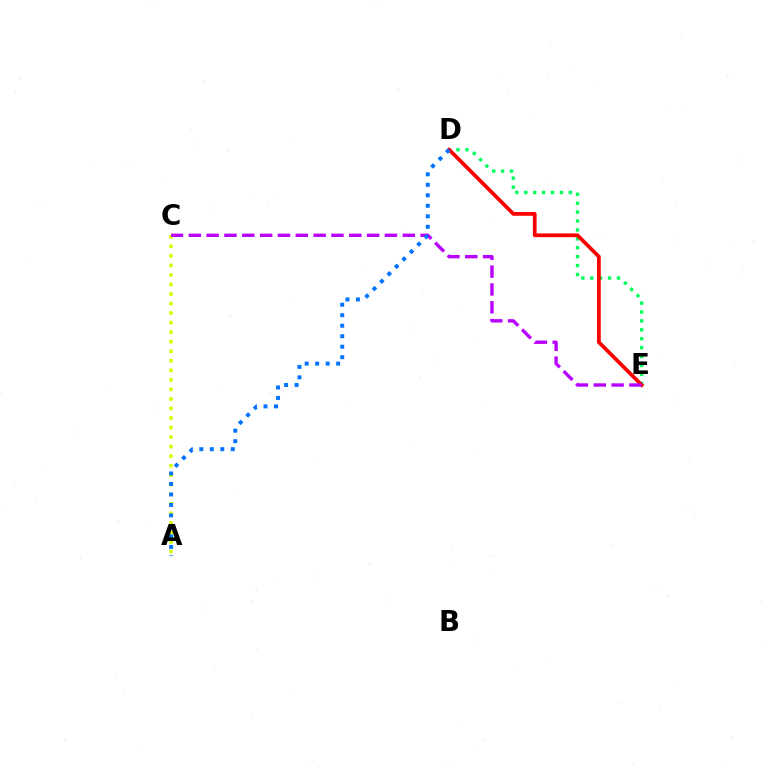{('D', 'E'): [{'color': '#00ff5c', 'line_style': 'dotted', 'thickness': 2.42}, {'color': '#ff0000', 'line_style': 'solid', 'thickness': 2.7}], ('A', 'C'): [{'color': '#d1ff00', 'line_style': 'dotted', 'thickness': 2.59}], ('C', 'E'): [{'color': '#b900ff', 'line_style': 'dashed', 'thickness': 2.42}], ('A', 'D'): [{'color': '#0074ff', 'line_style': 'dotted', 'thickness': 2.85}]}